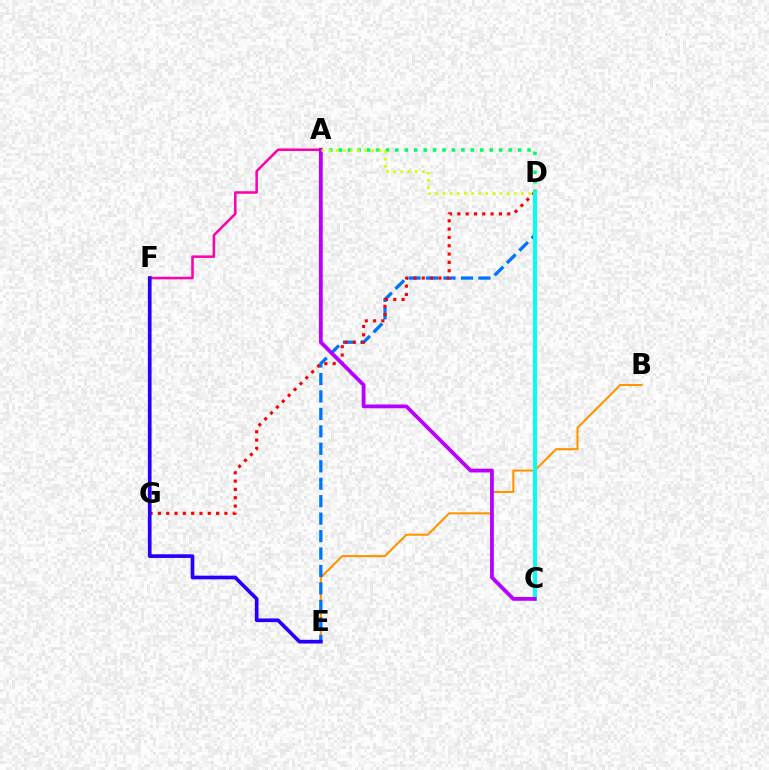{('F', 'G'): [{'color': '#3dff00', 'line_style': 'dashed', 'thickness': 1.55}], ('B', 'E'): [{'color': '#ff9400', 'line_style': 'solid', 'thickness': 1.5}], ('D', 'E'): [{'color': '#0074ff', 'line_style': 'dashed', 'thickness': 2.37}], ('A', 'D'): [{'color': '#00ff5c', 'line_style': 'dotted', 'thickness': 2.57}, {'color': '#d1ff00', 'line_style': 'dotted', 'thickness': 1.94}], ('D', 'G'): [{'color': '#ff0000', 'line_style': 'dotted', 'thickness': 2.26}], ('A', 'F'): [{'color': '#ff00ac', 'line_style': 'solid', 'thickness': 1.82}], ('E', 'F'): [{'color': '#2500ff', 'line_style': 'solid', 'thickness': 2.65}], ('C', 'D'): [{'color': '#00fff6', 'line_style': 'solid', 'thickness': 2.84}], ('A', 'C'): [{'color': '#b900ff', 'line_style': 'solid', 'thickness': 2.74}]}